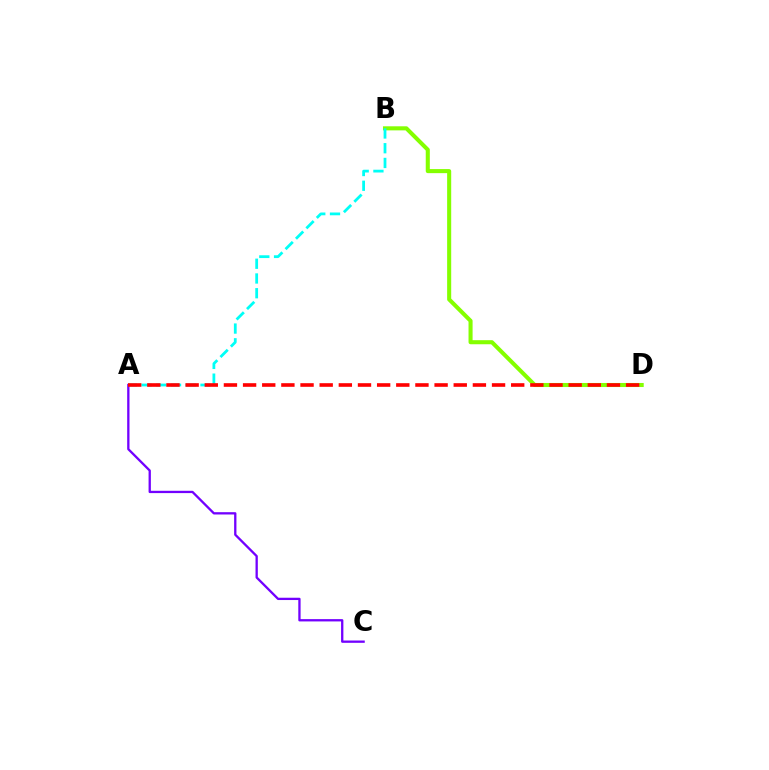{('A', 'C'): [{'color': '#7200ff', 'line_style': 'solid', 'thickness': 1.66}], ('B', 'D'): [{'color': '#84ff00', 'line_style': 'solid', 'thickness': 2.93}], ('A', 'B'): [{'color': '#00fff6', 'line_style': 'dashed', 'thickness': 2.0}], ('A', 'D'): [{'color': '#ff0000', 'line_style': 'dashed', 'thickness': 2.6}]}